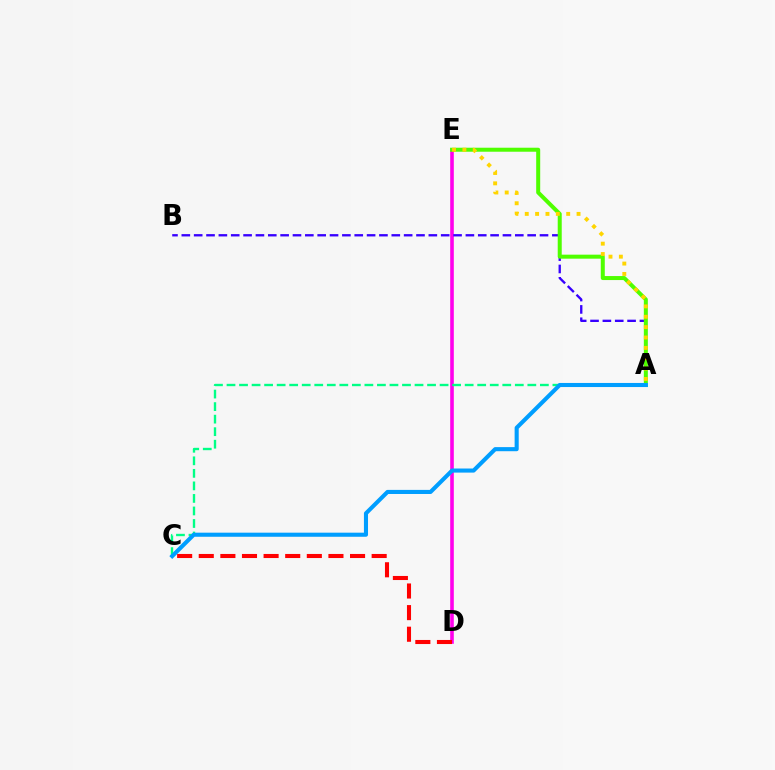{('D', 'E'): [{'color': '#ff00ed', 'line_style': 'solid', 'thickness': 2.6}], ('C', 'D'): [{'color': '#ff0000', 'line_style': 'dashed', 'thickness': 2.94}], ('A', 'B'): [{'color': '#3700ff', 'line_style': 'dashed', 'thickness': 1.68}], ('A', 'E'): [{'color': '#4fff00', 'line_style': 'solid', 'thickness': 2.89}, {'color': '#ffd500', 'line_style': 'dotted', 'thickness': 2.81}], ('A', 'C'): [{'color': '#00ff86', 'line_style': 'dashed', 'thickness': 1.7}, {'color': '#009eff', 'line_style': 'solid', 'thickness': 2.94}]}